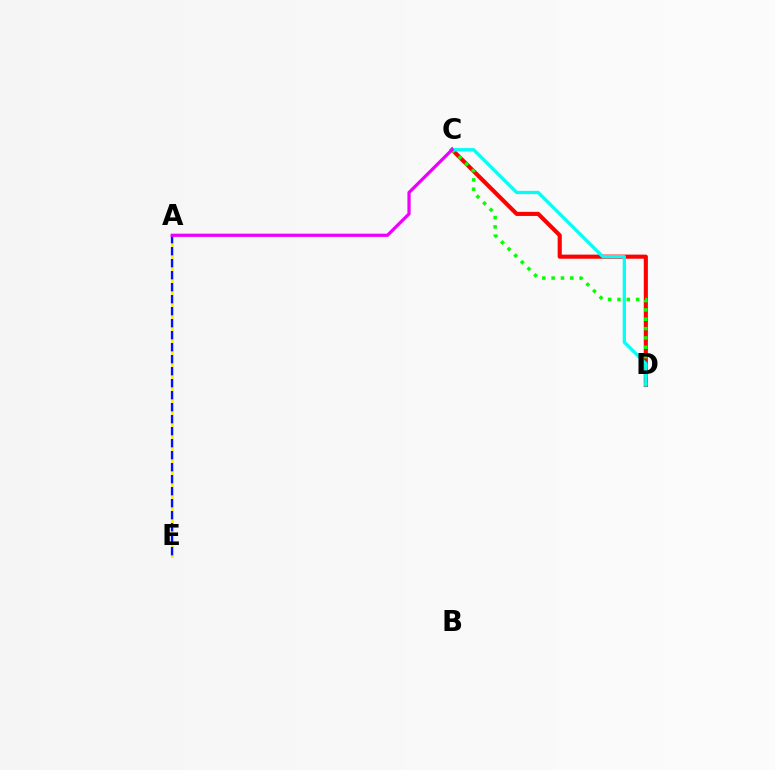{('A', 'E'): [{'color': '#fcf500', 'line_style': 'solid', 'thickness': 2.15}, {'color': '#0010ff', 'line_style': 'dashed', 'thickness': 1.63}], ('C', 'D'): [{'color': '#ff0000', 'line_style': 'solid', 'thickness': 2.96}, {'color': '#08ff00', 'line_style': 'dotted', 'thickness': 2.54}, {'color': '#00fff6', 'line_style': 'solid', 'thickness': 2.36}], ('A', 'C'): [{'color': '#ee00ff', 'line_style': 'solid', 'thickness': 2.33}]}